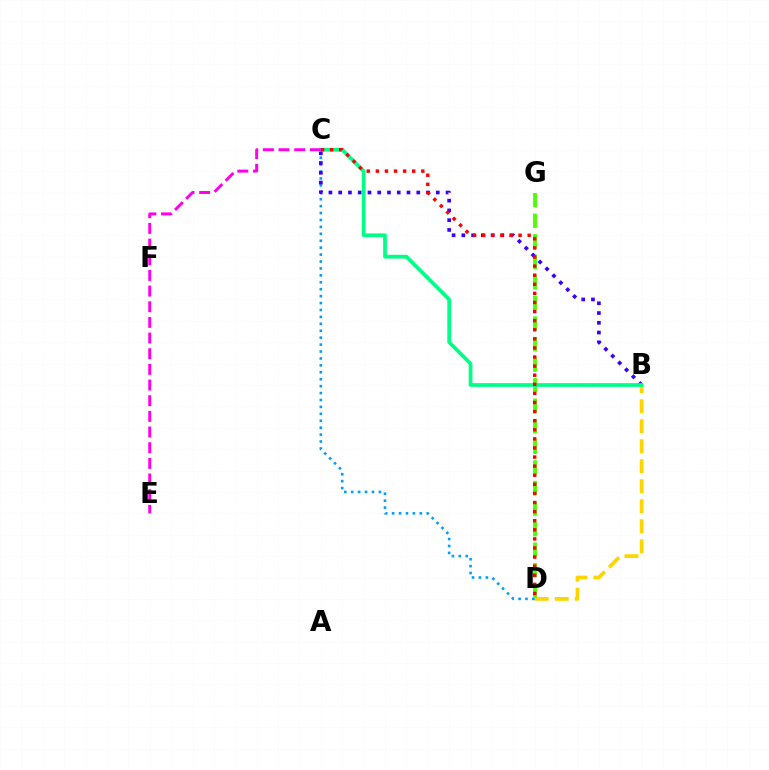{('B', 'D'): [{'color': '#ffd500', 'line_style': 'dashed', 'thickness': 2.72}], ('C', 'D'): [{'color': '#009eff', 'line_style': 'dotted', 'thickness': 1.88}, {'color': '#ff0000', 'line_style': 'dotted', 'thickness': 2.47}], ('D', 'G'): [{'color': '#4fff00', 'line_style': 'dashed', 'thickness': 2.79}], ('B', 'C'): [{'color': '#3700ff', 'line_style': 'dotted', 'thickness': 2.65}, {'color': '#00ff86', 'line_style': 'solid', 'thickness': 2.69}], ('C', 'E'): [{'color': '#ff00ed', 'line_style': 'dashed', 'thickness': 2.13}]}